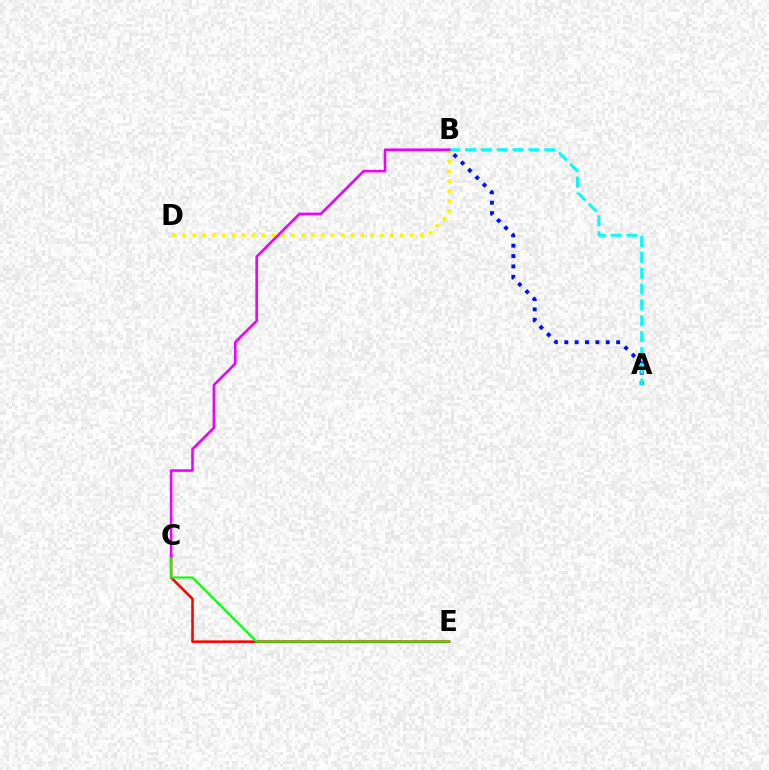{('A', 'B'): [{'color': '#0010ff', 'line_style': 'dotted', 'thickness': 2.82}, {'color': '#00fff6', 'line_style': 'dashed', 'thickness': 2.15}], ('B', 'D'): [{'color': '#fcf500', 'line_style': 'dotted', 'thickness': 2.69}], ('C', 'E'): [{'color': '#ff0000', 'line_style': 'solid', 'thickness': 1.83}, {'color': '#08ff00', 'line_style': 'solid', 'thickness': 1.51}], ('B', 'C'): [{'color': '#ee00ff', 'line_style': 'solid', 'thickness': 1.87}]}